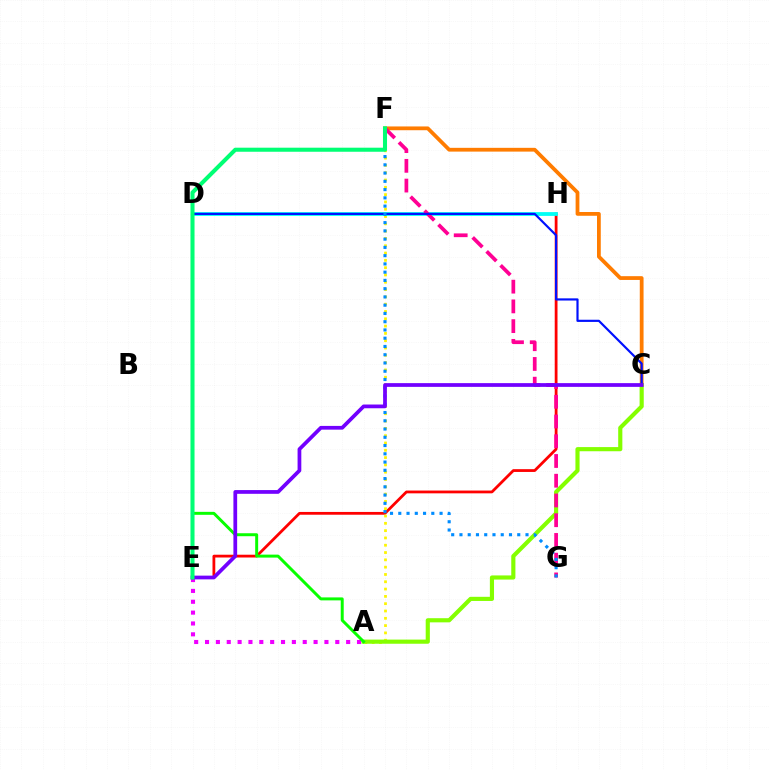{('E', 'H'): [{'color': '#ff0000', 'line_style': 'solid', 'thickness': 2.01}], ('A', 'F'): [{'color': '#fcf500', 'line_style': 'dotted', 'thickness': 1.98}], ('A', 'E'): [{'color': '#ee00ff', 'line_style': 'dotted', 'thickness': 2.95}], ('C', 'F'): [{'color': '#ff7c00', 'line_style': 'solid', 'thickness': 2.72}], ('D', 'H'): [{'color': '#00fff6', 'line_style': 'solid', 'thickness': 2.72}], ('A', 'C'): [{'color': '#84ff00', 'line_style': 'solid', 'thickness': 2.99}], ('F', 'G'): [{'color': '#ff0094', 'line_style': 'dashed', 'thickness': 2.68}, {'color': '#008cff', 'line_style': 'dotted', 'thickness': 2.24}], ('A', 'D'): [{'color': '#08ff00', 'line_style': 'solid', 'thickness': 2.14}], ('C', 'D'): [{'color': '#0010ff', 'line_style': 'solid', 'thickness': 1.57}], ('C', 'E'): [{'color': '#7200ff', 'line_style': 'solid', 'thickness': 2.69}], ('E', 'F'): [{'color': '#00ff74', 'line_style': 'solid', 'thickness': 2.92}]}